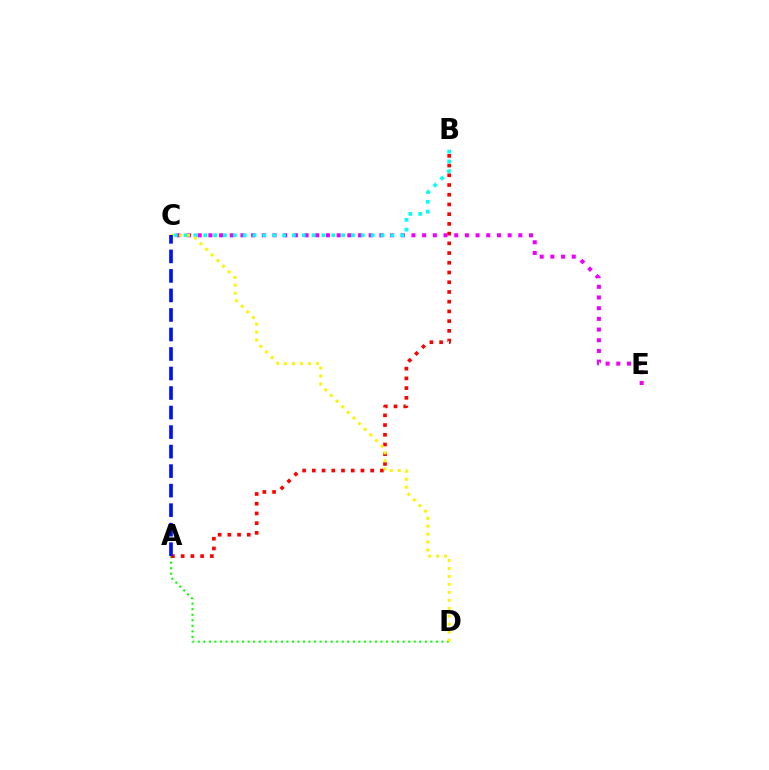{('C', 'E'): [{'color': '#ee00ff', 'line_style': 'dotted', 'thickness': 2.9}], ('A', 'D'): [{'color': '#08ff00', 'line_style': 'dotted', 'thickness': 1.5}], ('A', 'B'): [{'color': '#ff0000', 'line_style': 'dotted', 'thickness': 2.64}], ('B', 'C'): [{'color': '#00fff6', 'line_style': 'dotted', 'thickness': 2.68}], ('C', 'D'): [{'color': '#fcf500', 'line_style': 'dotted', 'thickness': 2.16}], ('A', 'C'): [{'color': '#0010ff', 'line_style': 'dashed', 'thickness': 2.65}]}